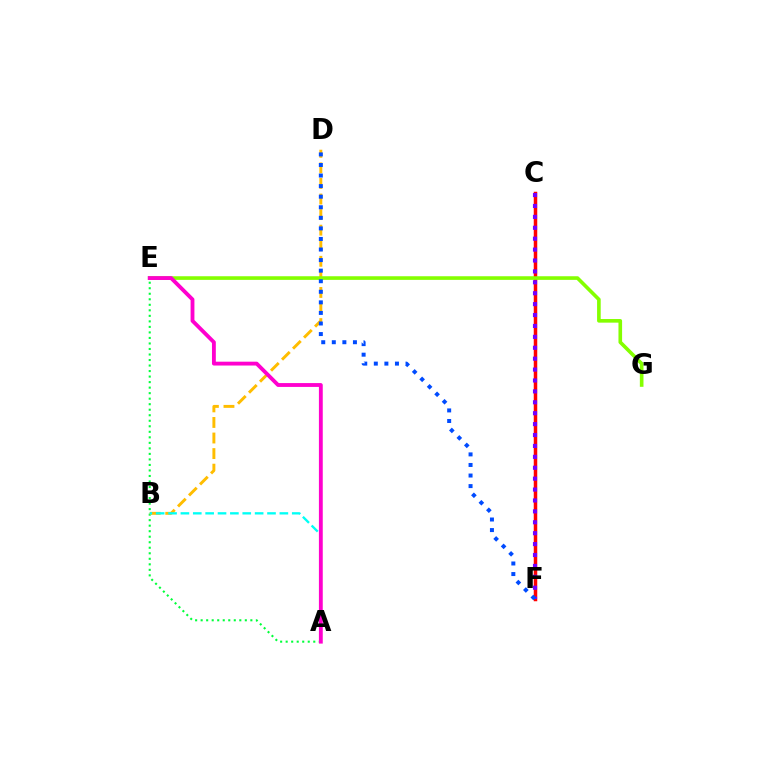{('C', 'F'): [{'color': '#ff0000', 'line_style': 'solid', 'thickness': 2.52}, {'color': '#7200ff', 'line_style': 'dotted', 'thickness': 2.96}], ('A', 'E'): [{'color': '#00ff39', 'line_style': 'dotted', 'thickness': 1.5}, {'color': '#ff00cf', 'line_style': 'solid', 'thickness': 2.77}], ('B', 'D'): [{'color': '#ffbd00', 'line_style': 'dashed', 'thickness': 2.12}], ('E', 'G'): [{'color': '#84ff00', 'line_style': 'solid', 'thickness': 2.61}], ('D', 'F'): [{'color': '#004bff', 'line_style': 'dotted', 'thickness': 2.87}], ('A', 'B'): [{'color': '#00fff6', 'line_style': 'dashed', 'thickness': 1.68}]}